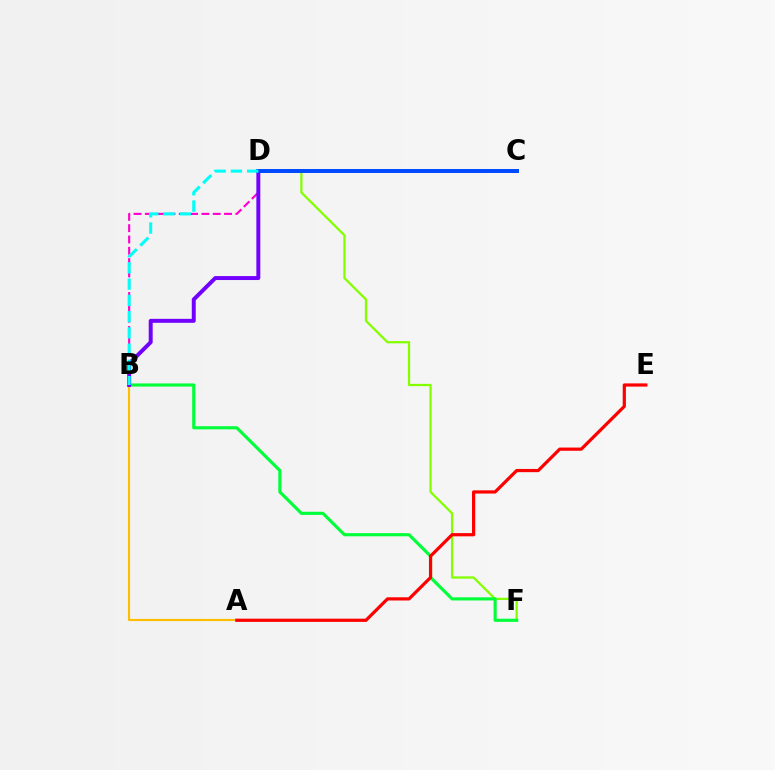{('D', 'F'): [{'color': '#84ff00', 'line_style': 'solid', 'thickness': 1.63}], ('B', 'F'): [{'color': '#00ff39', 'line_style': 'solid', 'thickness': 2.26}], ('B', 'D'): [{'color': '#ff00cf', 'line_style': 'dashed', 'thickness': 1.54}, {'color': '#7200ff', 'line_style': 'solid', 'thickness': 2.85}, {'color': '#00fff6', 'line_style': 'dashed', 'thickness': 2.21}], ('A', 'B'): [{'color': '#ffbd00', 'line_style': 'solid', 'thickness': 1.54}], ('C', 'D'): [{'color': '#004bff', 'line_style': 'solid', 'thickness': 2.88}], ('A', 'E'): [{'color': '#ff0000', 'line_style': 'solid', 'thickness': 2.31}]}